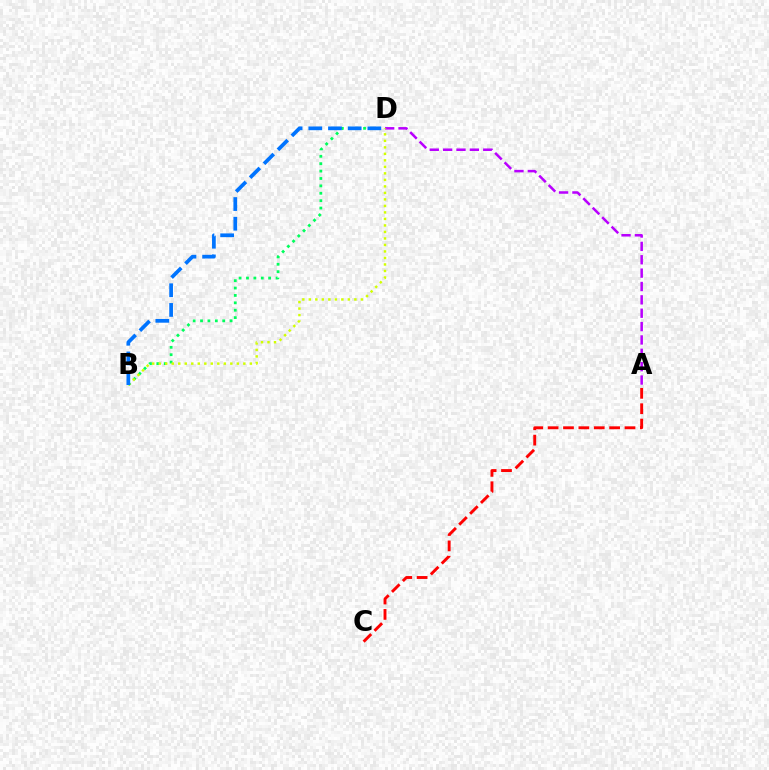{('A', 'D'): [{'color': '#b900ff', 'line_style': 'dashed', 'thickness': 1.82}], ('A', 'C'): [{'color': '#ff0000', 'line_style': 'dashed', 'thickness': 2.09}], ('B', 'D'): [{'color': '#00ff5c', 'line_style': 'dotted', 'thickness': 2.01}, {'color': '#d1ff00', 'line_style': 'dotted', 'thickness': 1.77}, {'color': '#0074ff', 'line_style': 'dashed', 'thickness': 2.67}]}